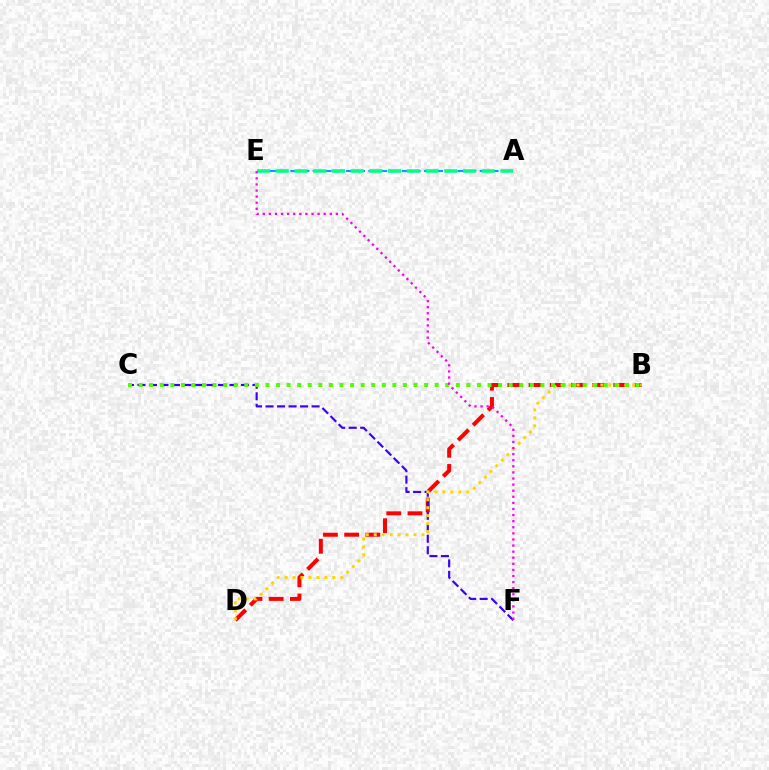{('A', 'E'): [{'color': '#009eff', 'line_style': 'dashed', 'thickness': 1.51}, {'color': '#00ff86', 'line_style': 'dashed', 'thickness': 2.54}], ('B', 'D'): [{'color': '#ff0000', 'line_style': 'dashed', 'thickness': 2.88}, {'color': '#ffd500', 'line_style': 'dotted', 'thickness': 2.16}], ('C', 'F'): [{'color': '#3700ff', 'line_style': 'dashed', 'thickness': 1.56}], ('B', 'C'): [{'color': '#4fff00', 'line_style': 'dotted', 'thickness': 2.87}], ('E', 'F'): [{'color': '#ff00ed', 'line_style': 'dotted', 'thickness': 1.66}]}